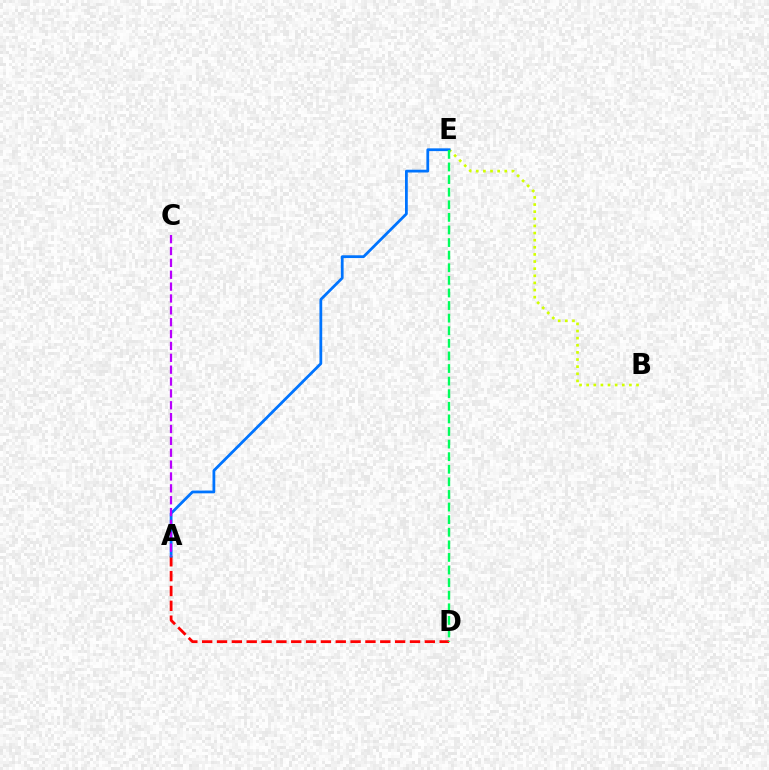{('B', 'E'): [{'color': '#d1ff00', 'line_style': 'dotted', 'thickness': 1.94}], ('A', 'D'): [{'color': '#ff0000', 'line_style': 'dashed', 'thickness': 2.02}], ('A', 'E'): [{'color': '#0074ff', 'line_style': 'solid', 'thickness': 1.99}], ('A', 'C'): [{'color': '#b900ff', 'line_style': 'dashed', 'thickness': 1.61}], ('D', 'E'): [{'color': '#00ff5c', 'line_style': 'dashed', 'thickness': 1.71}]}